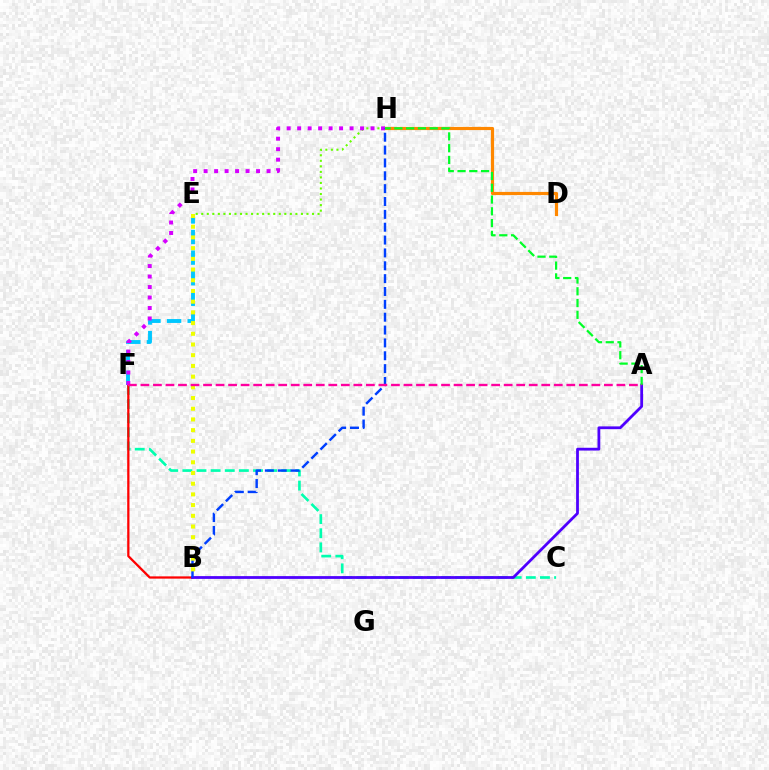{('C', 'F'): [{'color': '#00ffaf', 'line_style': 'dashed', 'thickness': 1.92}], ('B', 'F'): [{'color': '#ff0000', 'line_style': 'solid', 'thickness': 1.63}], ('D', 'H'): [{'color': '#ff8800', 'line_style': 'solid', 'thickness': 2.28}], ('E', 'F'): [{'color': '#00c7ff', 'line_style': 'dashed', 'thickness': 2.8}], ('A', 'B'): [{'color': '#4f00ff', 'line_style': 'solid', 'thickness': 2.01}], ('E', 'H'): [{'color': '#66ff00', 'line_style': 'dotted', 'thickness': 1.5}], ('F', 'H'): [{'color': '#d600ff', 'line_style': 'dotted', 'thickness': 2.85}], ('B', 'H'): [{'color': '#003fff', 'line_style': 'dashed', 'thickness': 1.75}], ('B', 'E'): [{'color': '#eeff00', 'line_style': 'dotted', 'thickness': 2.91}], ('A', 'H'): [{'color': '#00ff27', 'line_style': 'dashed', 'thickness': 1.6}], ('A', 'F'): [{'color': '#ff00a0', 'line_style': 'dashed', 'thickness': 1.7}]}